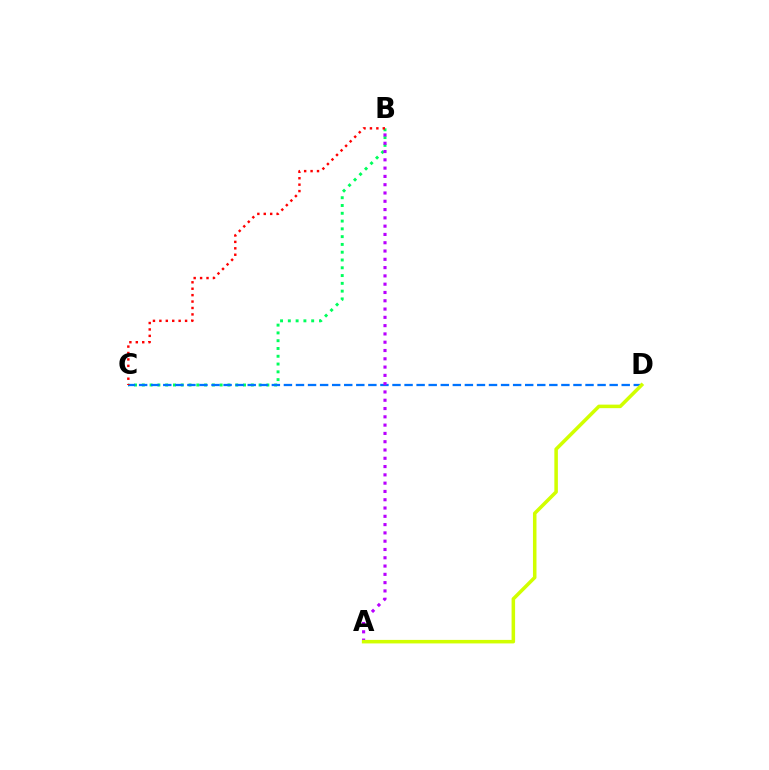{('B', 'C'): [{'color': '#00ff5c', 'line_style': 'dotted', 'thickness': 2.12}, {'color': '#ff0000', 'line_style': 'dotted', 'thickness': 1.75}], ('C', 'D'): [{'color': '#0074ff', 'line_style': 'dashed', 'thickness': 1.64}], ('A', 'B'): [{'color': '#b900ff', 'line_style': 'dotted', 'thickness': 2.25}], ('A', 'D'): [{'color': '#d1ff00', 'line_style': 'solid', 'thickness': 2.54}]}